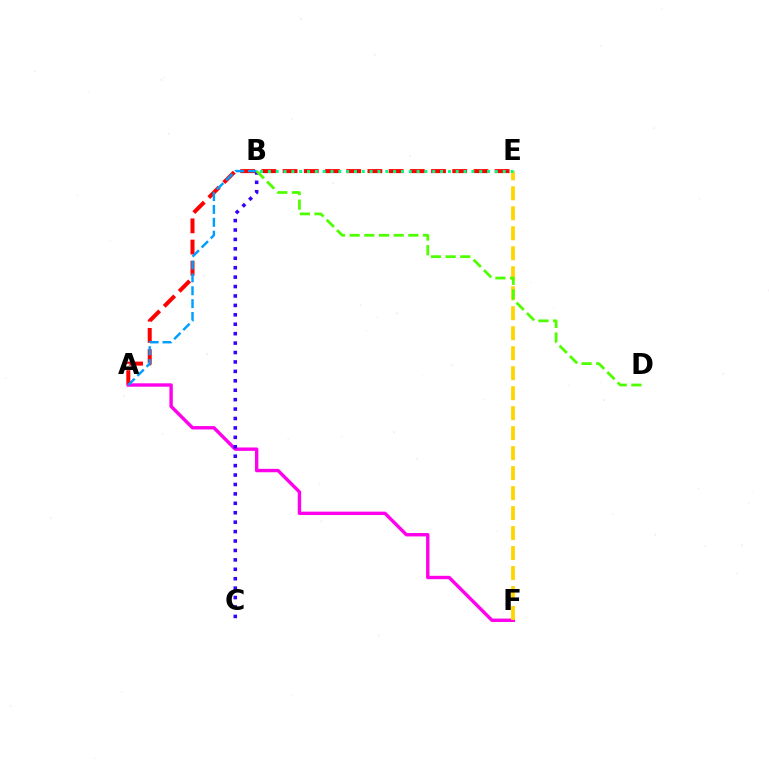{('A', 'E'): [{'color': '#ff0000', 'line_style': 'dashed', 'thickness': 2.88}], ('A', 'F'): [{'color': '#ff00ed', 'line_style': 'solid', 'thickness': 2.44}], ('B', 'C'): [{'color': '#3700ff', 'line_style': 'dotted', 'thickness': 2.56}], ('E', 'F'): [{'color': '#ffd500', 'line_style': 'dashed', 'thickness': 2.72}], ('B', 'E'): [{'color': '#00ff86', 'line_style': 'dotted', 'thickness': 2.13}], ('A', 'B'): [{'color': '#009eff', 'line_style': 'dashed', 'thickness': 1.75}], ('B', 'D'): [{'color': '#4fff00', 'line_style': 'dashed', 'thickness': 1.99}]}